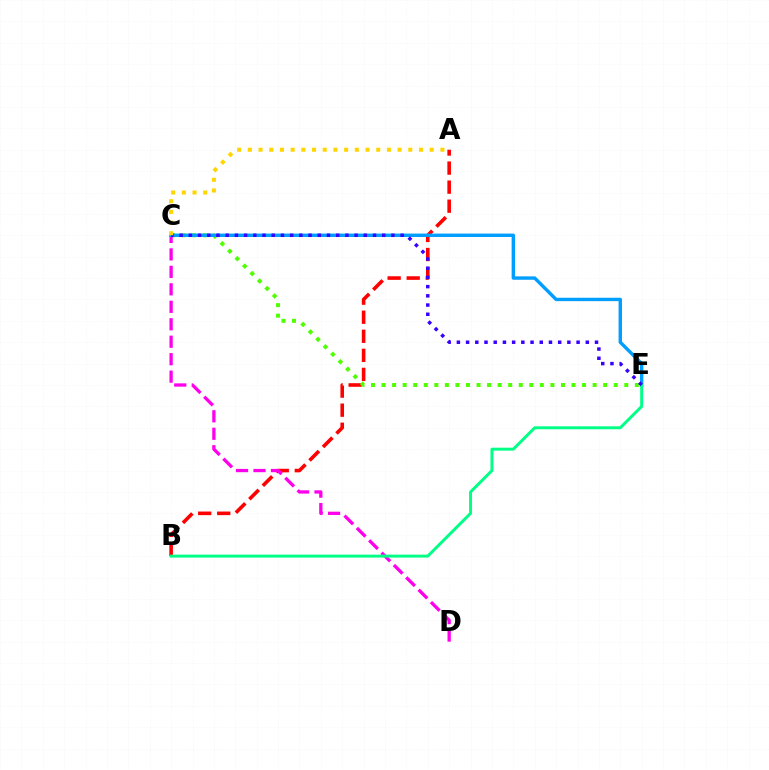{('A', 'B'): [{'color': '#ff0000', 'line_style': 'dashed', 'thickness': 2.59}], ('C', 'E'): [{'color': '#4fff00', 'line_style': 'dotted', 'thickness': 2.87}, {'color': '#009eff', 'line_style': 'solid', 'thickness': 2.45}, {'color': '#3700ff', 'line_style': 'dotted', 'thickness': 2.5}], ('C', 'D'): [{'color': '#ff00ed', 'line_style': 'dashed', 'thickness': 2.37}], ('B', 'E'): [{'color': '#00ff86', 'line_style': 'solid', 'thickness': 2.13}], ('A', 'C'): [{'color': '#ffd500', 'line_style': 'dotted', 'thickness': 2.91}]}